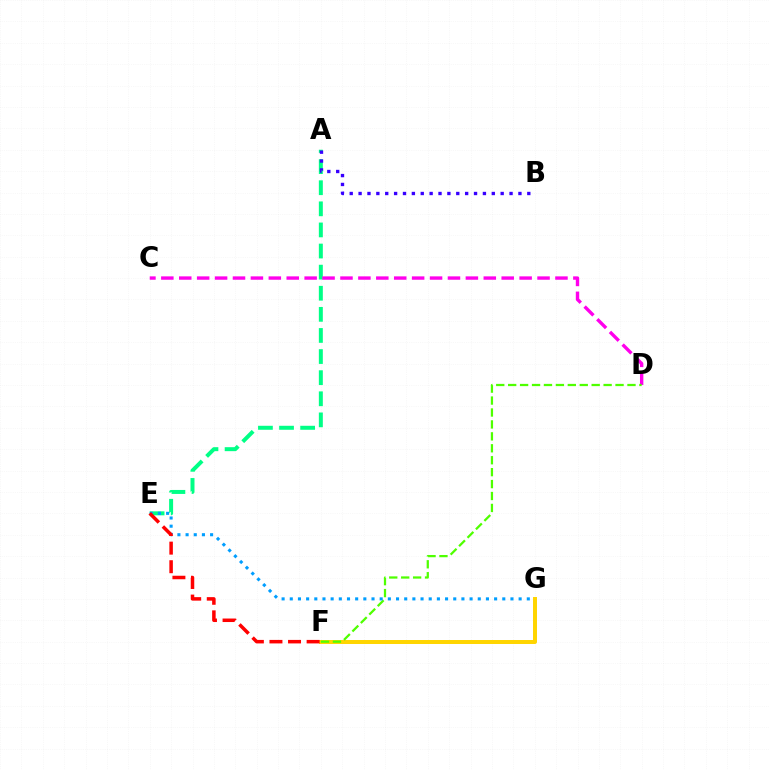{('A', 'E'): [{'color': '#00ff86', 'line_style': 'dashed', 'thickness': 2.87}], ('C', 'D'): [{'color': '#ff00ed', 'line_style': 'dashed', 'thickness': 2.43}], ('F', 'G'): [{'color': '#ffd500', 'line_style': 'solid', 'thickness': 2.86}], ('A', 'B'): [{'color': '#3700ff', 'line_style': 'dotted', 'thickness': 2.41}], ('D', 'F'): [{'color': '#4fff00', 'line_style': 'dashed', 'thickness': 1.62}], ('E', 'G'): [{'color': '#009eff', 'line_style': 'dotted', 'thickness': 2.22}], ('E', 'F'): [{'color': '#ff0000', 'line_style': 'dashed', 'thickness': 2.52}]}